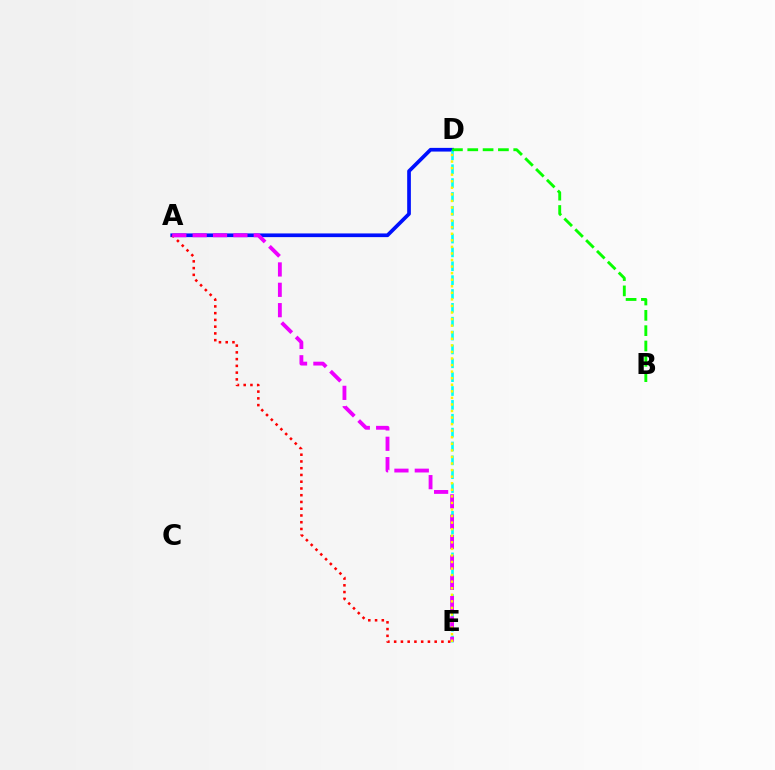{('A', 'D'): [{'color': '#0010ff', 'line_style': 'solid', 'thickness': 2.66}], ('D', 'E'): [{'color': '#00fff6', 'line_style': 'dashed', 'thickness': 1.88}, {'color': '#fcf500', 'line_style': 'dotted', 'thickness': 1.78}], ('A', 'E'): [{'color': '#ff0000', 'line_style': 'dotted', 'thickness': 1.83}, {'color': '#ee00ff', 'line_style': 'dashed', 'thickness': 2.77}], ('B', 'D'): [{'color': '#08ff00', 'line_style': 'dashed', 'thickness': 2.08}]}